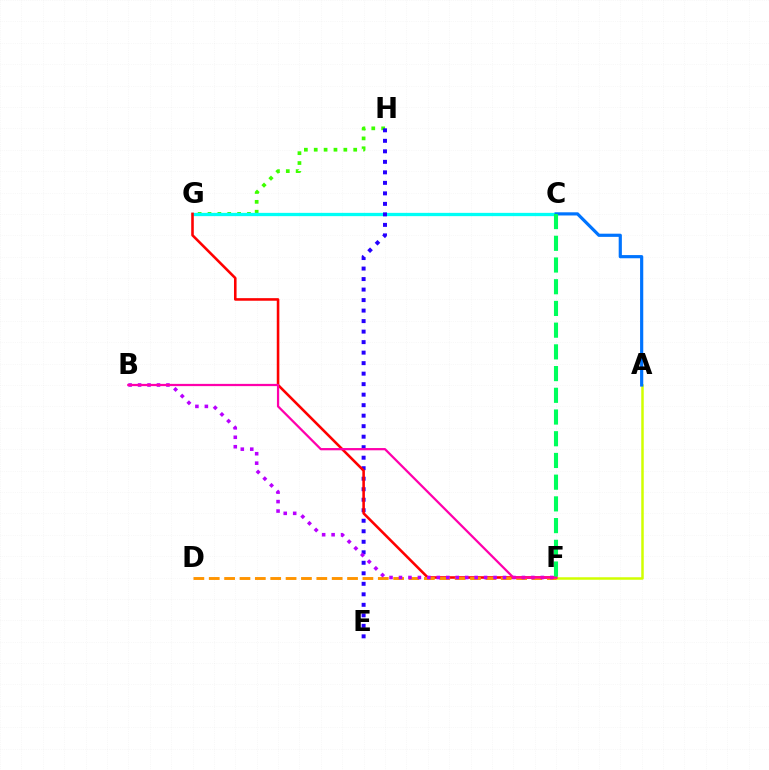{('G', 'H'): [{'color': '#3dff00', 'line_style': 'dotted', 'thickness': 2.68}], ('C', 'G'): [{'color': '#00fff6', 'line_style': 'solid', 'thickness': 2.36}], ('E', 'H'): [{'color': '#2500ff', 'line_style': 'dotted', 'thickness': 2.85}], ('A', 'F'): [{'color': '#d1ff00', 'line_style': 'solid', 'thickness': 1.8}], ('F', 'G'): [{'color': '#ff0000', 'line_style': 'solid', 'thickness': 1.86}], ('A', 'C'): [{'color': '#0074ff', 'line_style': 'solid', 'thickness': 2.29}], ('D', 'F'): [{'color': '#ff9400', 'line_style': 'dashed', 'thickness': 2.09}], ('B', 'F'): [{'color': '#b900ff', 'line_style': 'dotted', 'thickness': 2.57}, {'color': '#ff00ac', 'line_style': 'solid', 'thickness': 1.61}], ('C', 'F'): [{'color': '#00ff5c', 'line_style': 'dashed', 'thickness': 2.95}]}